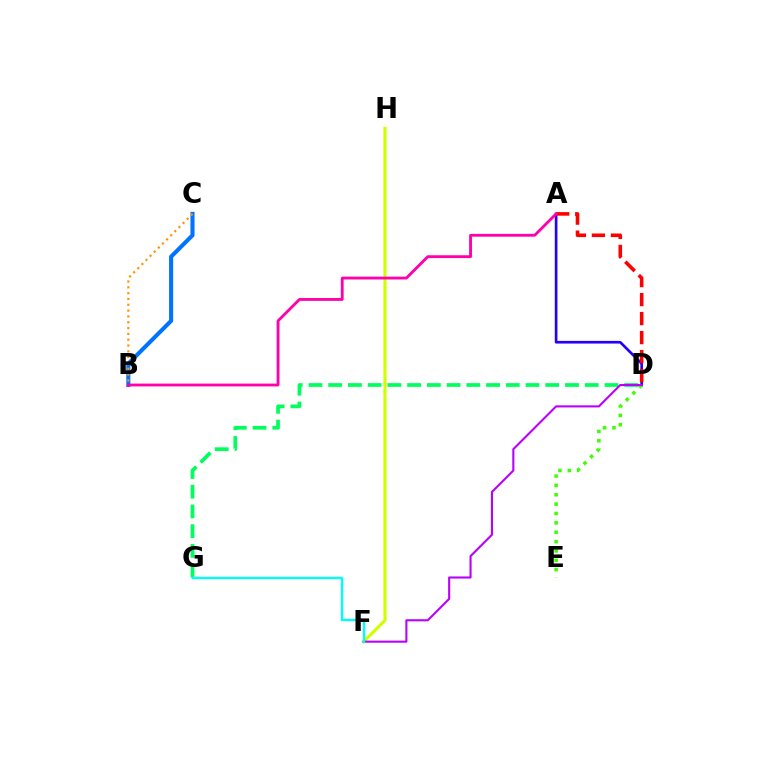{('F', 'H'): [{'color': '#d1ff00', 'line_style': 'solid', 'thickness': 2.25}], ('A', 'D'): [{'color': '#2500ff', 'line_style': 'solid', 'thickness': 1.92}, {'color': '#ff0000', 'line_style': 'dashed', 'thickness': 2.58}], ('B', 'C'): [{'color': '#0074ff', 'line_style': 'solid', 'thickness': 2.93}, {'color': '#ff9400', 'line_style': 'dotted', 'thickness': 1.58}], ('D', 'G'): [{'color': '#00ff5c', 'line_style': 'dashed', 'thickness': 2.68}], ('A', 'B'): [{'color': '#ff00ac', 'line_style': 'solid', 'thickness': 2.04}], ('D', 'E'): [{'color': '#3dff00', 'line_style': 'dotted', 'thickness': 2.54}], ('D', 'F'): [{'color': '#b900ff', 'line_style': 'solid', 'thickness': 1.51}], ('F', 'G'): [{'color': '#00fff6', 'line_style': 'solid', 'thickness': 1.72}]}